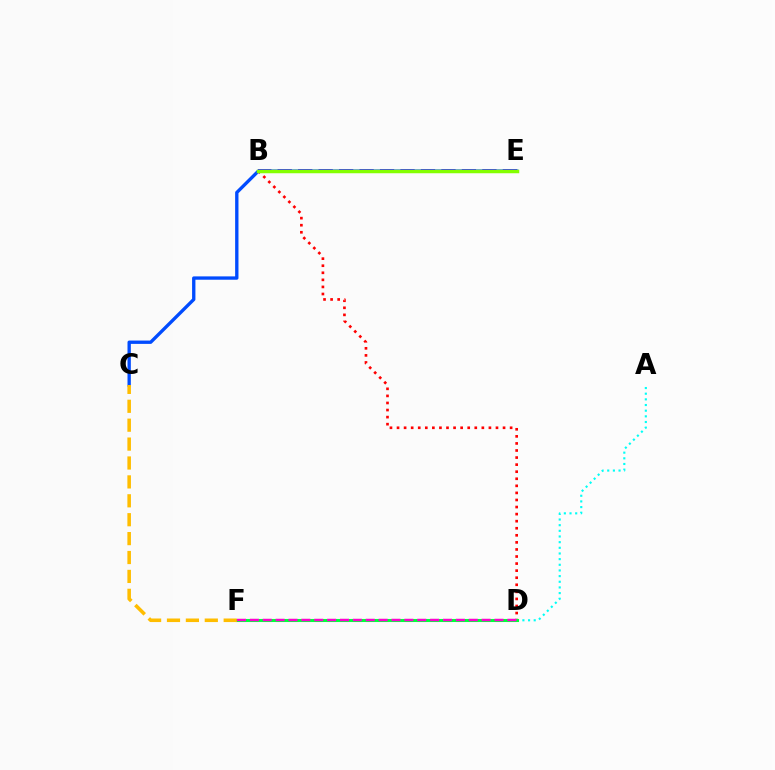{('B', 'E'): [{'color': '#7200ff', 'line_style': 'dashed', 'thickness': 2.78}, {'color': '#84ff00', 'line_style': 'solid', 'thickness': 2.51}], ('A', 'D'): [{'color': '#00fff6', 'line_style': 'dotted', 'thickness': 1.54}], ('C', 'E'): [{'color': '#004bff', 'line_style': 'solid', 'thickness': 2.4}], ('B', 'D'): [{'color': '#ff0000', 'line_style': 'dotted', 'thickness': 1.92}], ('D', 'F'): [{'color': '#00ff39', 'line_style': 'solid', 'thickness': 2.22}, {'color': '#ff00cf', 'line_style': 'dashed', 'thickness': 1.75}], ('C', 'F'): [{'color': '#ffbd00', 'line_style': 'dashed', 'thickness': 2.57}]}